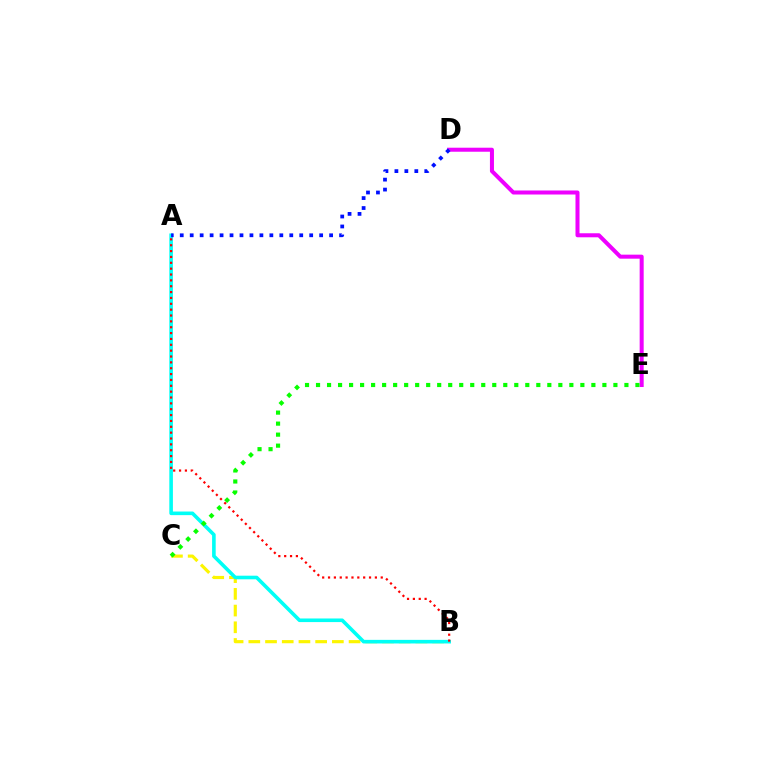{('D', 'E'): [{'color': '#ee00ff', 'line_style': 'solid', 'thickness': 2.9}], ('B', 'C'): [{'color': '#fcf500', 'line_style': 'dashed', 'thickness': 2.27}], ('A', 'B'): [{'color': '#00fff6', 'line_style': 'solid', 'thickness': 2.6}, {'color': '#ff0000', 'line_style': 'dotted', 'thickness': 1.59}], ('C', 'E'): [{'color': '#08ff00', 'line_style': 'dotted', 'thickness': 2.99}], ('A', 'D'): [{'color': '#0010ff', 'line_style': 'dotted', 'thickness': 2.71}]}